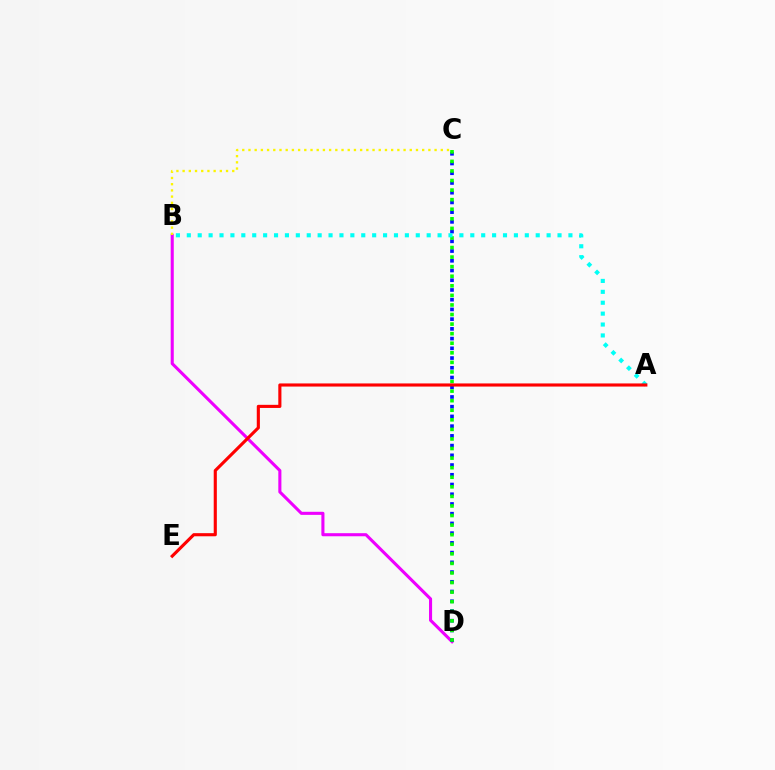{('B', 'D'): [{'color': '#ee00ff', 'line_style': 'solid', 'thickness': 2.22}], ('C', 'D'): [{'color': '#0010ff', 'line_style': 'dotted', 'thickness': 2.64}, {'color': '#08ff00', 'line_style': 'dotted', 'thickness': 2.6}], ('A', 'B'): [{'color': '#00fff6', 'line_style': 'dotted', 'thickness': 2.96}], ('B', 'C'): [{'color': '#fcf500', 'line_style': 'dotted', 'thickness': 1.69}], ('A', 'E'): [{'color': '#ff0000', 'line_style': 'solid', 'thickness': 2.25}]}